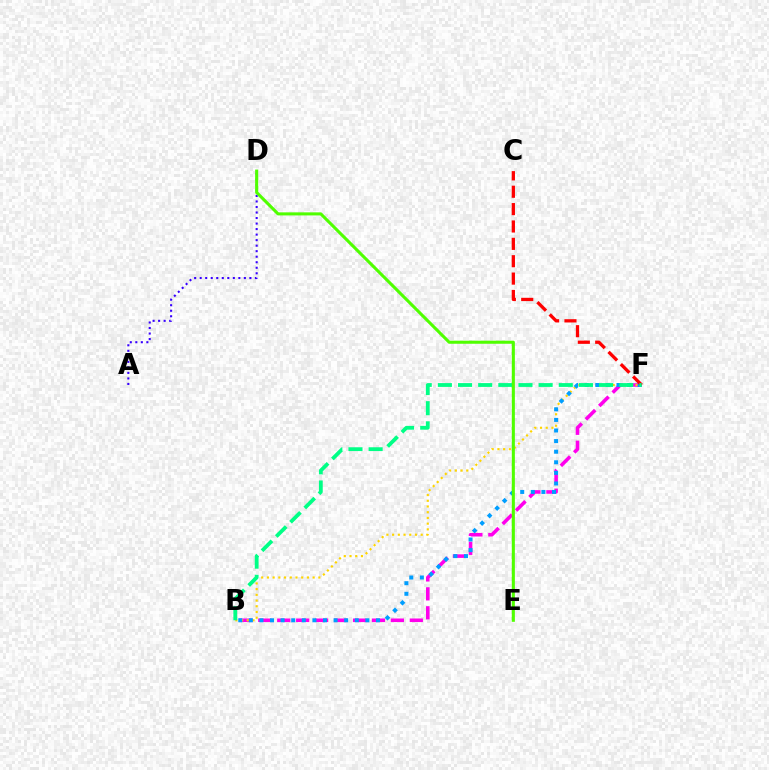{('B', 'F'): [{'color': '#ff00ed', 'line_style': 'dashed', 'thickness': 2.57}, {'color': '#ffd500', 'line_style': 'dotted', 'thickness': 1.55}, {'color': '#009eff', 'line_style': 'dotted', 'thickness': 2.88}, {'color': '#00ff86', 'line_style': 'dashed', 'thickness': 2.74}], ('A', 'D'): [{'color': '#3700ff', 'line_style': 'dotted', 'thickness': 1.5}], ('C', 'F'): [{'color': '#ff0000', 'line_style': 'dashed', 'thickness': 2.36}], ('D', 'E'): [{'color': '#4fff00', 'line_style': 'solid', 'thickness': 2.21}]}